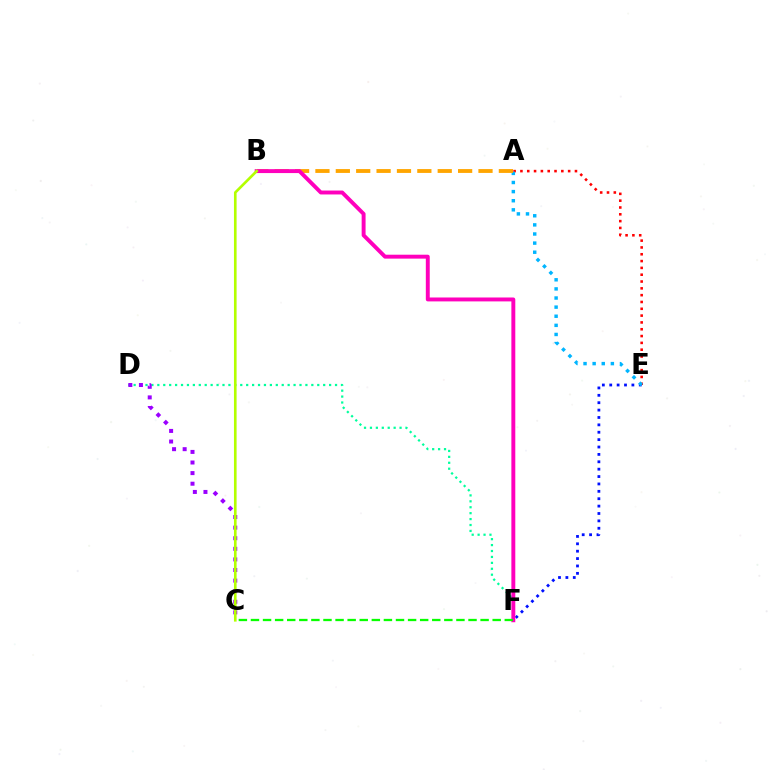{('D', 'F'): [{'color': '#00ff9d', 'line_style': 'dotted', 'thickness': 1.61}], ('A', 'E'): [{'color': '#ff0000', 'line_style': 'dotted', 'thickness': 1.85}, {'color': '#00b5ff', 'line_style': 'dotted', 'thickness': 2.48}], ('E', 'F'): [{'color': '#0010ff', 'line_style': 'dotted', 'thickness': 2.01}], ('C', 'D'): [{'color': '#9b00ff', 'line_style': 'dotted', 'thickness': 2.88}], ('A', 'B'): [{'color': '#ffa500', 'line_style': 'dashed', 'thickness': 2.77}], ('B', 'F'): [{'color': '#ff00bd', 'line_style': 'solid', 'thickness': 2.82}], ('C', 'F'): [{'color': '#08ff00', 'line_style': 'dashed', 'thickness': 1.64}], ('B', 'C'): [{'color': '#b3ff00', 'line_style': 'solid', 'thickness': 1.9}]}